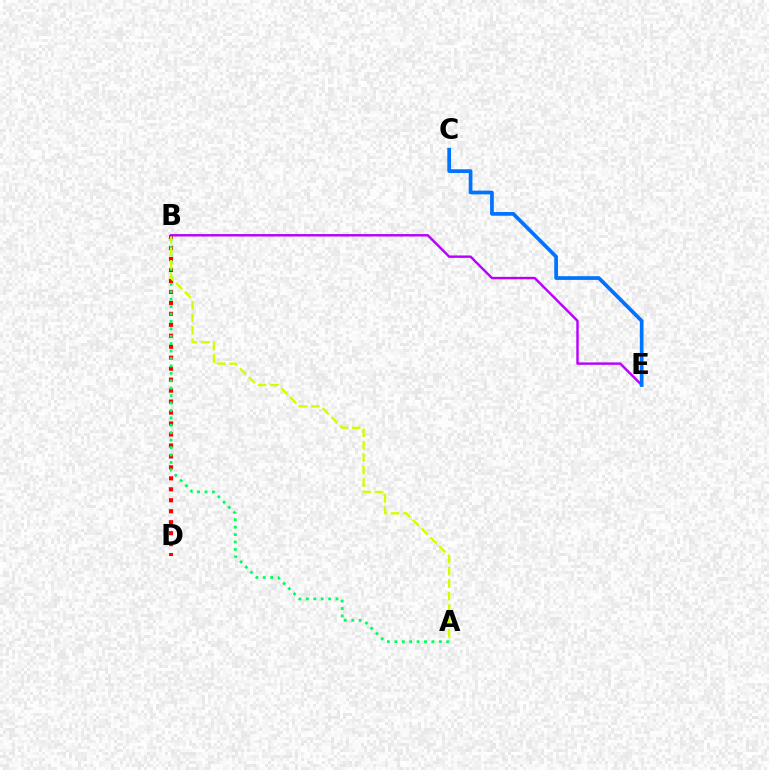{('B', 'D'): [{'color': '#ff0000', 'line_style': 'dotted', 'thickness': 2.98}], ('A', 'B'): [{'color': '#00ff5c', 'line_style': 'dotted', 'thickness': 2.02}, {'color': '#d1ff00', 'line_style': 'dashed', 'thickness': 1.69}], ('B', 'E'): [{'color': '#b900ff', 'line_style': 'solid', 'thickness': 1.75}], ('C', 'E'): [{'color': '#0074ff', 'line_style': 'solid', 'thickness': 2.68}]}